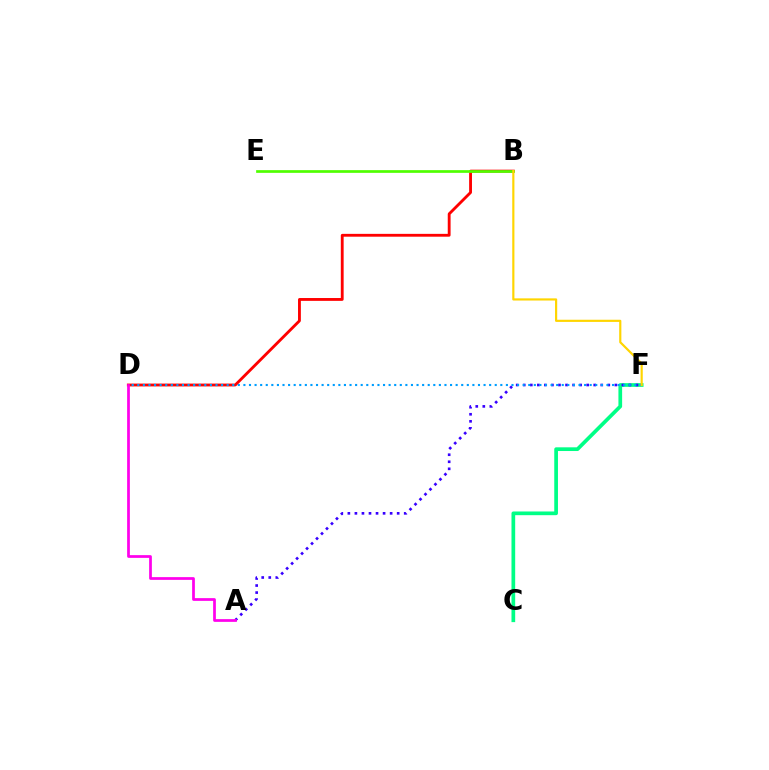{('B', 'D'): [{'color': '#ff0000', 'line_style': 'solid', 'thickness': 2.04}], ('C', 'F'): [{'color': '#00ff86', 'line_style': 'solid', 'thickness': 2.67}], ('A', 'F'): [{'color': '#3700ff', 'line_style': 'dotted', 'thickness': 1.91}], ('D', 'F'): [{'color': '#009eff', 'line_style': 'dotted', 'thickness': 1.52}], ('A', 'D'): [{'color': '#ff00ed', 'line_style': 'solid', 'thickness': 1.97}], ('B', 'E'): [{'color': '#4fff00', 'line_style': 'solid', 'thickness': 1.94}], ('B', 'F'): [{'color': '#ffd500', 'line_style': 'solid', 'thickness': 1.56}]}